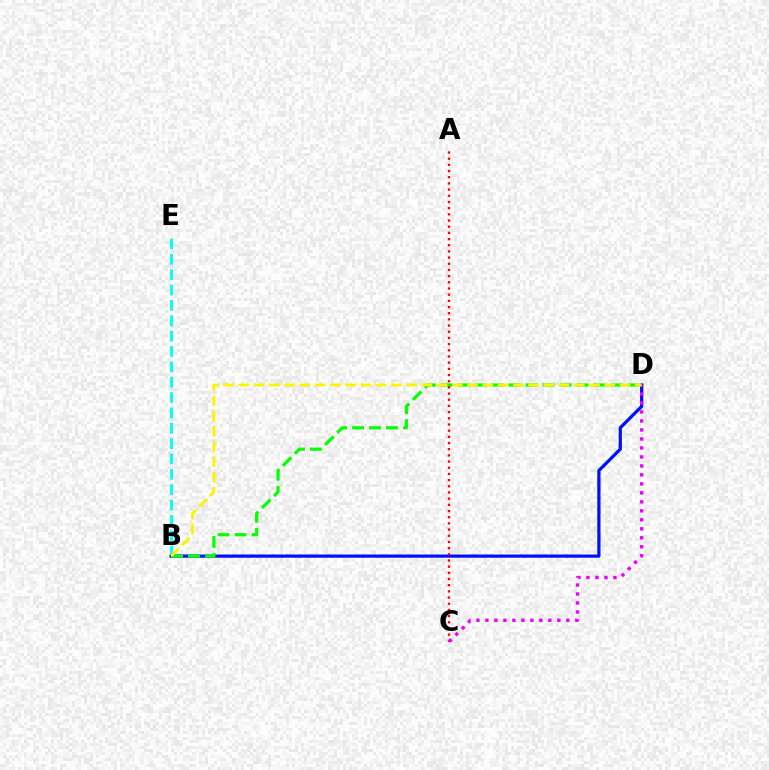{('B', 'E'): [{'color': '#00fff6', 'line_style': 'dashed', 'thickness': 2.09}], ('B', 'D'): [{'color': '#0010ff', 'line_style': 'solid', 'thickness': 2.33}, {'color': '#08ff00', 'line_style': 'dashed', 'thickness': 2.31}, {'color': '#fcf500', 'line_style': 'dashed', 'thickness': 2.07}], ('A', 'C'): [{'color': '#ff0000', 'line_style': 'dotted', 'thickness': 1.68}], ('C', 'D'): [{'color': '#ee00ff', 'line_style': 'dotted', 'thickness': 2.44}]}